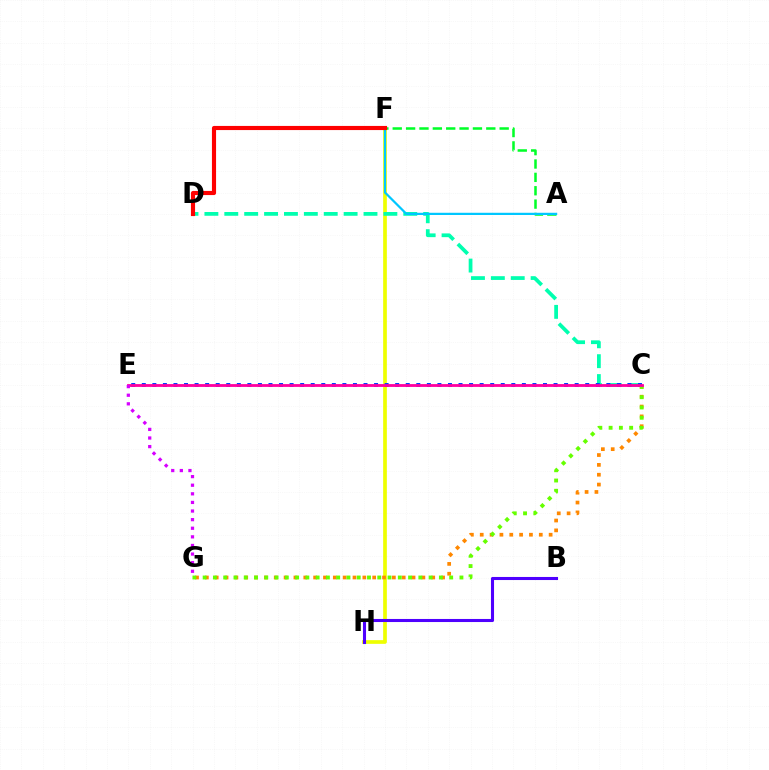{('F', 'H'): [{'color': '#eeff00', 'line_style': 'solid', 'thickness': 2.66}], ('C', 'D'): [{'color': '#00ffaf', 'line_style': 'dashed', 'thickness': 2.7}], ('C', 'E'): [{'color': '#003fff', 'line_style': 'dotted', 'thickness': 2.87}, {'color': '#ff00a0', 'line_style': 'solid', 'thickness': 2.03}], ('A', 'F'): [{'color': '#00ff27', 'line_style': 'dashed', 'thickness': 1.82}, {'color': '#00c7ff', 'line_style': 'solid', 'thickness': 1.6}], ('B', 'H'): [{'color': '#4f00ff', 'line_style': 'solid', 'thickness': 2.21}], ('C', 'G'): [{'color': '#ff8800', 'line_style': 'dotted', 'thickness': 2.67}, {'color': '#66ff00', 'line_style': 'dotted', 'thickness': 2.79}], ('E', 'G'): [{'color': '#d600ff', 'line_style': 'dotted', 'thickness': 2.34}], ('D', 'F'): [{'color': '#ff0000', 'line_style': 'solid', 'thickness': 2.97}]}